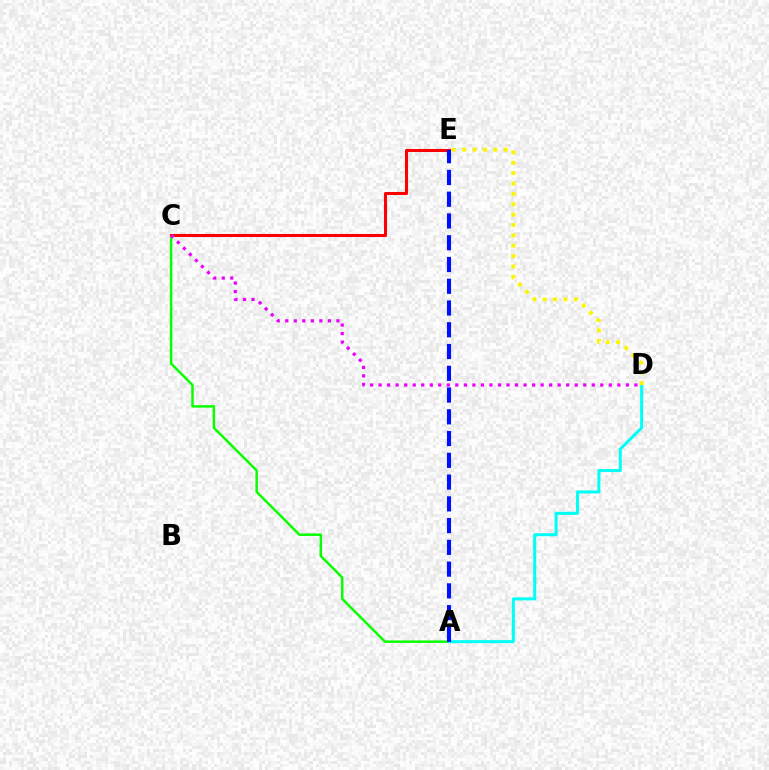{('A', 'C'): [{'color': '#08ff00', 'line_style': 'solid', 'thickness': 1.78}], ('A', 'D'): [{'color': '#00fff6', 'line_style': 'solid', 'thickness': 2.17}], ('C', 'E'): [{'color': '#ff0000', 'line_style': 'solid', 'thickness': 2.2}], ('A', 'E'): [{'color': '#0010ff', 'line_style': 'dashed', 'thickness': 2.96}], ('D', 'E'): [{'color': '#fcf500', 'line_style': 'dotted', 'thickness': 2.82}], ('C', 'D'): [{'color': '#ee00ff', 'line_style': 'dotted', 'thickness': 2.32}]}